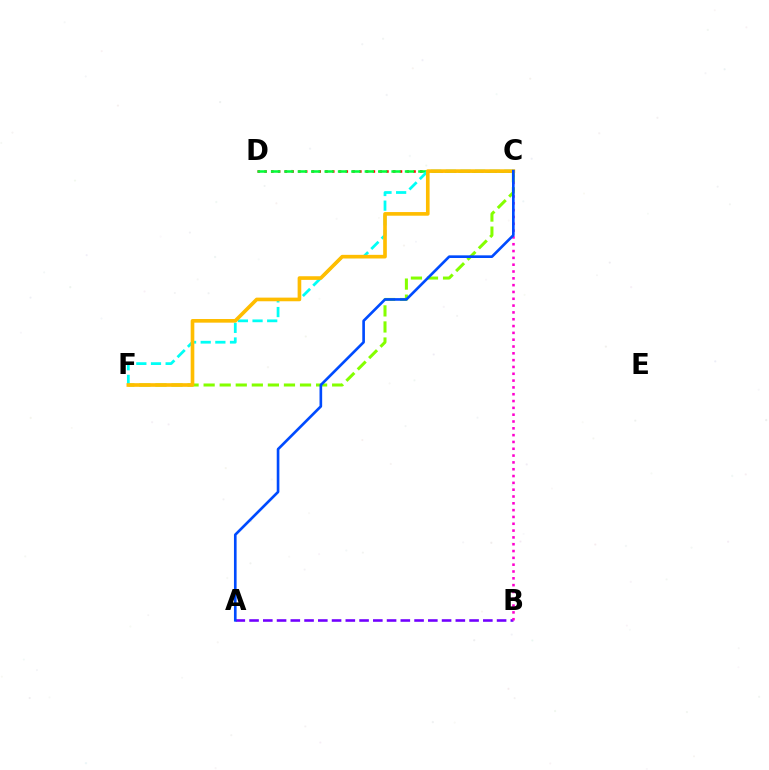{('C', 'D'): [{'color': '#ff0000', 'line_style': 'dotted', 'thickness': 1.84}, {'color': '#00ff39', 'line_style': 'dashed', 'thickness': 1.82}], ('A', 'B'): [{'color': '#7200ff', 'line_style': 'dashed', 'thickness': 1.87}], ('B', 'C'): [{'color': '#ff00cf', 'line_style': 'dotted', 'thickness': 1.85}], ('C', 'F'): [{'color': '#84ff00', 'line_style': 'dashed', 'thickness': 2.18}, {'color': '#00fff6', 'line_style': 'dashed', 'thickness': 1.99}, {'color': '#ffbd00', 'line_style': 'solid', 'thickness': 2.63}], ('A', 'C'): [{'color': '#004bff', 'line_style': 'solid', 'thickness': 1.91}]}